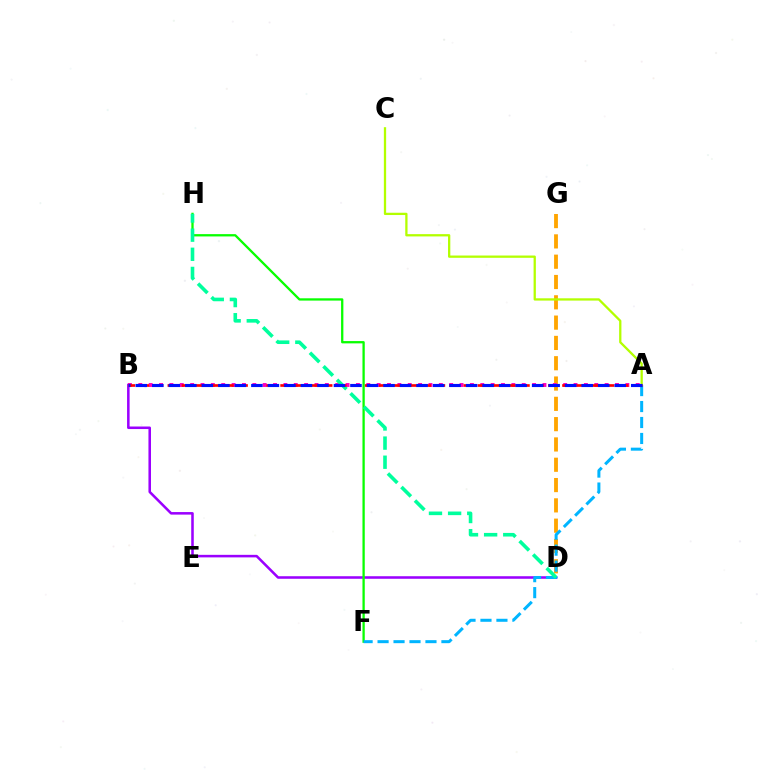{('B', 'D'): [{'color': '#9b00ff', 'line_style': 'solid', 'thickness': 1.83}], ('D', 'G'): [{'color': '#ffa500', 'line_style': 'dashed', 'thickness': 2.76}], ('A', 'B'): [{'color': '#ff00bd', 'line_style': 'dotted', 'thickness': 2.82}, {'color': '#ff0000', 'line_style': 'dashed', 'thickness': 1.91}, {'color': '#0010ff', 'line_style': 'dashed', 'thickness': 2.24}], ('F', 'H'): [{'color': '#08ff00', 'line_style': 'solid', 'thickness': 1.65}], ('A', 'F'): [{'color': '#00b5ff', 'line_style': 'dashed', 'thickness': 2.17}], ('A', 'C'): [{'color': '#b3ff00', 'line_style': 'solid', 'thickness': 1.64}], ('D', 'H'): [{'color': '#00ff9d', 'line_style': 'dashed', 'thickness': 2.6}]}